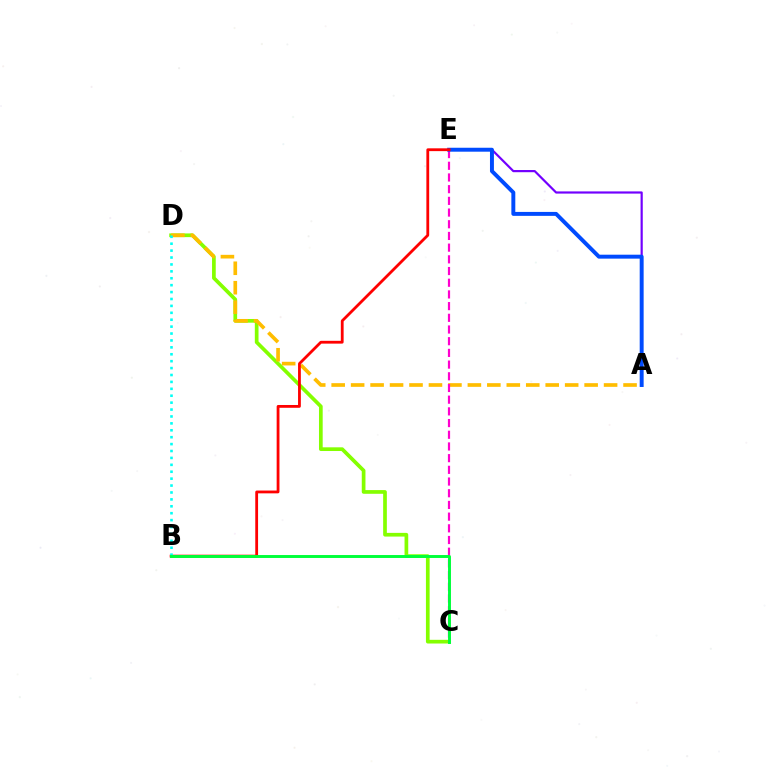{('C', 'D'): [{'color': '#84ff00', 'line_style': 'solid', 'thickness': 2.66}], ('A', 'E'): [{'color': '#7200ff', 'line_style': 'solid', 'thickness': 1.57}, {'color': '#004bff', 'line_style': 'solid', 'thickness': 2.84}], ('A', 'D'): [{'color': '#ffbd00', 'line_style': 'dashed', 'thickness': 2.64}], ('C', 'E'): [{'color': '#ff00cf', 'line_style': 'dashed', 'thickness': 1.59}], ('B', 'E'): [{'color': '#ff0000', 'line_style': 'solid', 'thickness': 2.02}], ('B', 'D'): [{'color': '#00fff6', 'line_style': 'dotted', 'thickness': 1.88}], ('B', 'C'): [{'color': '#00ff39', 'line_style': 'solid', 'thickness': 2.11}]}